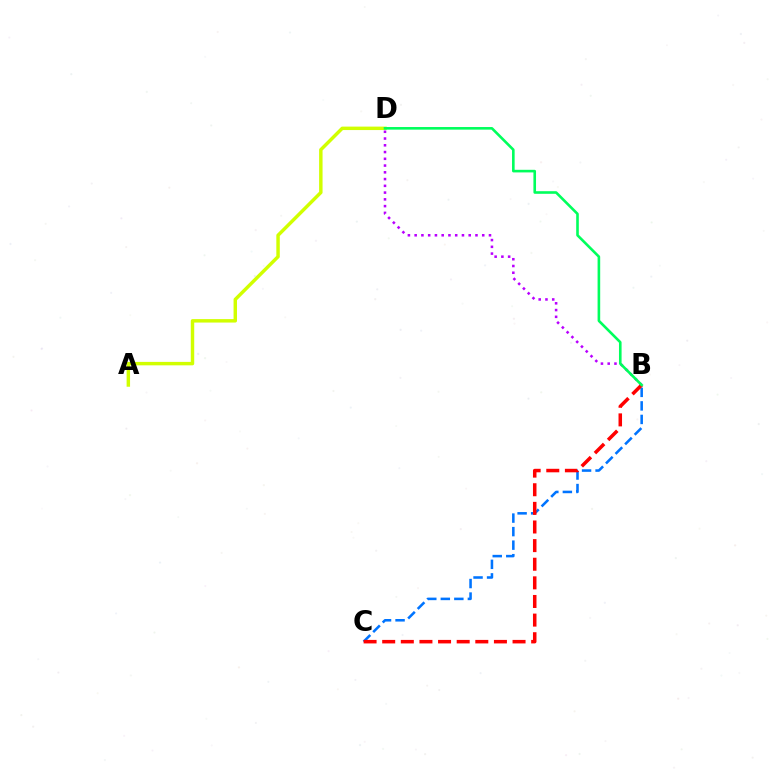{('A', 'D'): [{'color': '#d1ff00', 'line_style': 'solid', 'thickness': 2.48}], ('B', 'C'): [{'color': '#0074ff', 'line_style': 'dashed', 'thickness': 1.84}, {'color': '#ff0000', 'line_style': 'dashed', 'thickness': 2.53}], ('B', 'D'): [{'color': '#b900ff', 'line_style': 'dotted', 'thickness': 1.84}, {'color': '#00ff5c', 'line_style': 'solid', 'thickness': 1.88}]}